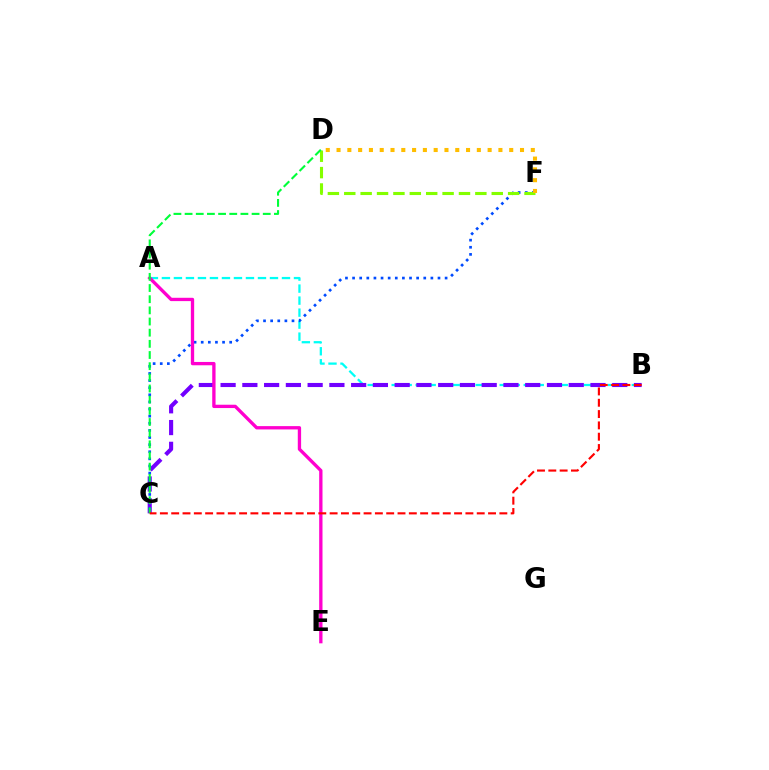{('A', 'B'): [{'color': '#00fff6', 'line_style': 'dashed', 'thickness': 1.63}], ('B', 'C'): [{'color': '#7200ff', 'line_style': 'dashed', 'thickness': 2.96}, {'color': '#ff0000', 'line_style': 'dashed', 'thickness': 1.54}], ('C', 'F'): [{'color': '#004bff', 'line_style': 'dotted', 'thickness': 1.93}], ('A', 'E'): [{'color': '#ff00cf', 'line_style': 'solid', 'thickness': 2.39}], ('D', 'F'): [{'color': '#84ff00', 'line_style': 'dashed', 'thickness': 2.23}, {'color': '#ffbd00', 'line_style': 'dotted', 'thickness': 2.93}], ('C', 'D'): [{'color': '#00ff39', 'line_style': 'dashed', 'thickness': 1.52}]}